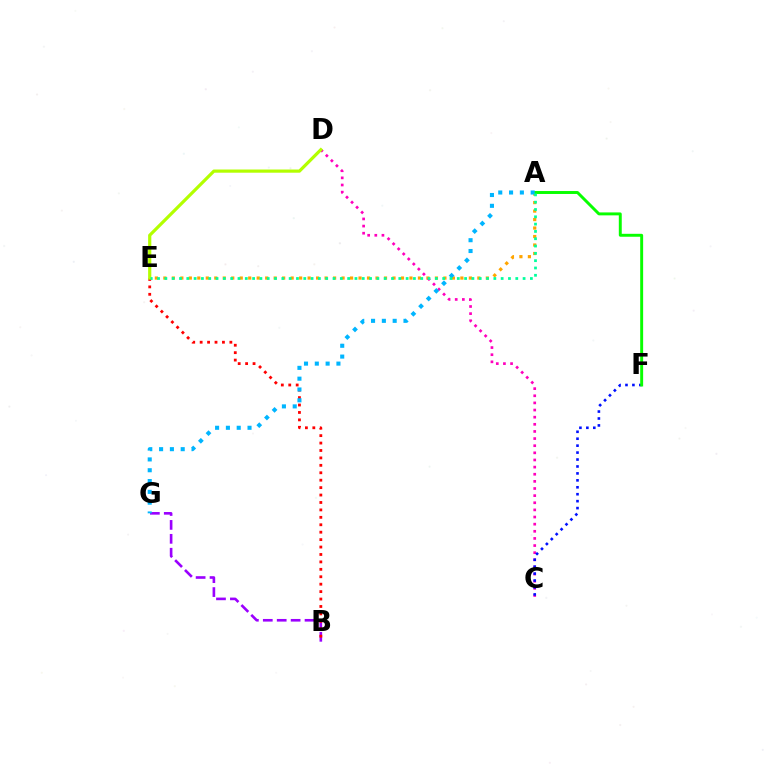{('B', 'G'): [{'color': '#9b00ff', 'line_style': 'dashed', 'thickness': 1.89}], ('B', 'E'): [{'color': '#ff0000', 'line_style': 'dotted', 'thickness': 2.02}], ('A', 'E'): [{'color': '#ffa500', 'line_style': 'dotted', 'thickness': 2.31}, {'color': '#00ff9d', 'line_style': 'dotted', 'thickness': 1.99}], ('C', 'D'): [{'color': '#ff00bd', 'line_style': 'dotted', 'thickness': 1.94}], ('C', 'F'): [{'color': '#0010ff', 'line_style': 'dotted', 'thickness': 1.88}], ('D', 'E'): [{'color': '#b3ff00', 'line_style': 'solid', 'thickness': 2.3}], ('A', 'F'): [{'color': '#08ff00', 'line_style': 'solid', 'thickness': 2.11}], ('A', 'G'): [{'color': '#00b5ff', 'line_style': 'dotted', 'thickness': 2.94}]}